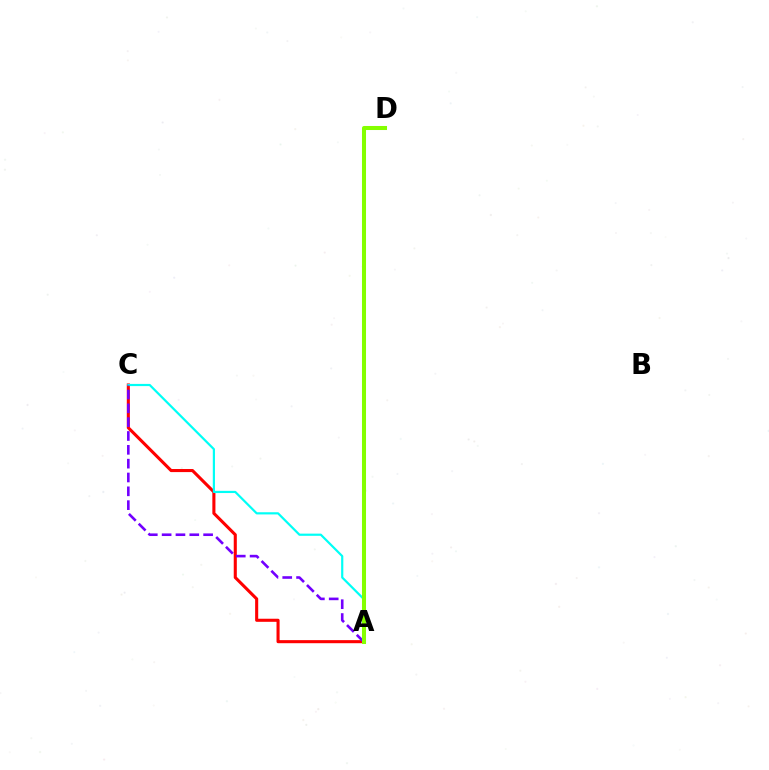{('A', 'C'): [{'color': '#ff0000', 'line_style': 'solid', 'thickness': 2.22}, {'color': '#00fff6', 'line_style': 'solid', 'thickness': 1.58}, {'color': '#7200ff', 'line_style': 'dashed', 'thickness': 1.88}], ('A', 'D'): [{'color': '#84ff00', 'line_style': 'solid', 'thickness': 2.91}]}